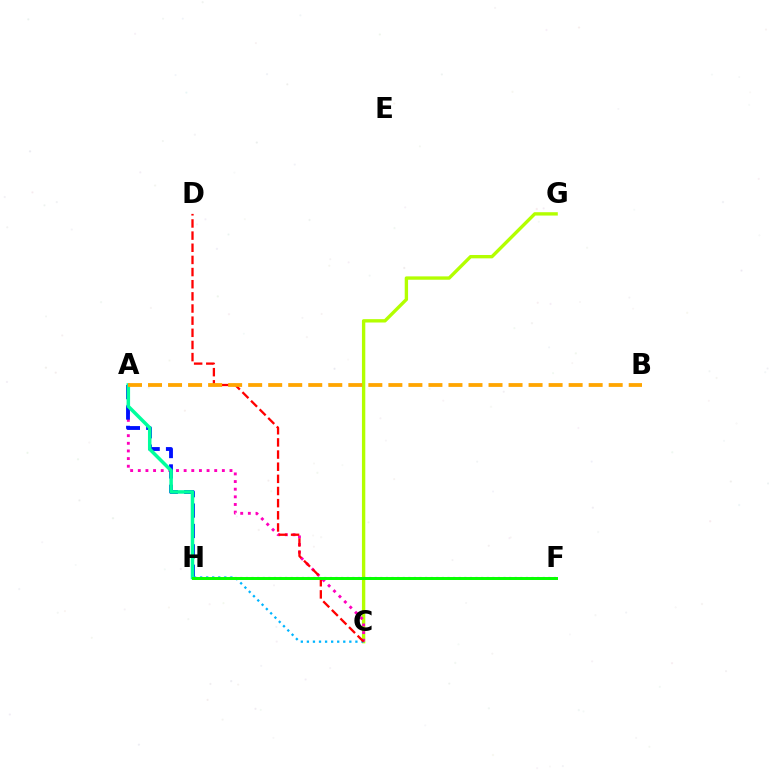{('C', 'G'): [{'color': '#b3ff00', 'line_style': 'solid', 'thickness': 2.42}], ('A', 'C'): [{'color': '#ff00bd', 'line_style': 'dotted', 'thickness': 2.08}], ('A', 'H'): [{'color': '#0010ff', 'line_style': 'dashed', 'thickness': 2.77}, {'color': '#00ff9d', 'line_style': 'solid', 'thickness': 2.53}], ('C', 'H'): [{'color': '#00b5ff', 'line_style': 'dotted', 'thickness': 1.65}], ('C', 'D'): [{'color': '#ff0000', 'line_style': 'dashed', 'thickness': 1.65}], ('F', 'H'): [{'color': '#9b00ff', 'line_style': 'dotted', 'thickness': 1.52}, {'color': '#08ff00', 'line_style': 'solid', 'thickness': 2.14}], ('A', 'B'): [{'color': '#ffa500', 'line_style': 'dashed', 'thickness': 2.72}]}